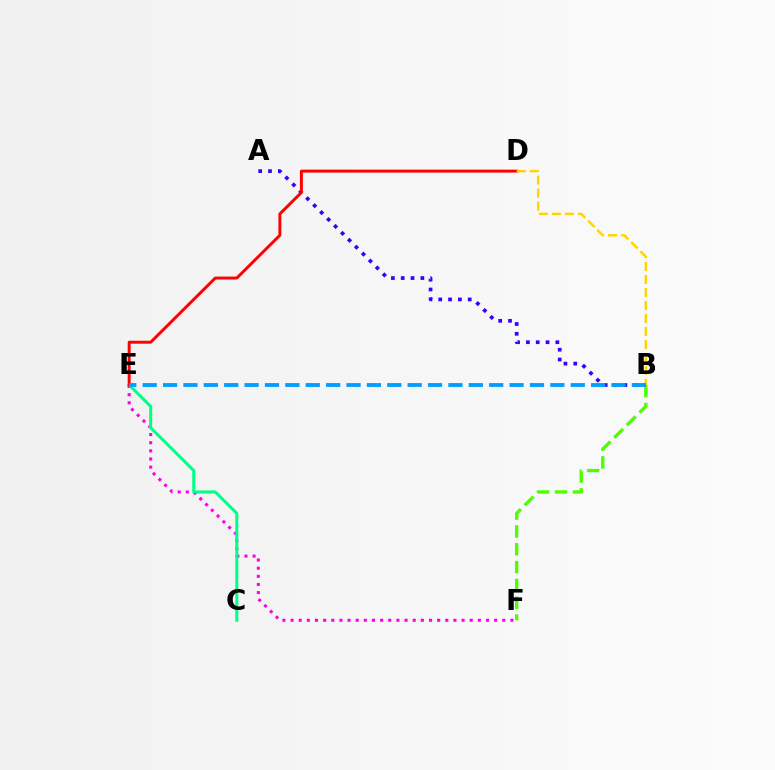{('A', 'B'): [{'color': '#3700ff', 'line_style': 'dotted', 'thickness': 2.67}], ('E', 'F'): [{'color': '#ff00ed', 'line_style': 'dotted', 'thickness': 2.21}], ('C', 'E'): [{'color': '#00ff86', 'line_style': 'solid', 'thickness': 2.16}], ('D', 'E'): [{'color': '#ff0000', 'line_style': 'solid', 'thickness': 2.12}], ('B', 'F'): [{'color': '#4fff00', 'line_style': 'dashed', 'thickness': 2.42}], ('B', 'D'): [{'color': '#ffd500', 'line_style': 'dashed', 'thickness': 1.77}], ('B', 'E'): [{'color': '#009eff', 'line_style': 'dashed', 'thickness': 2.77}]}